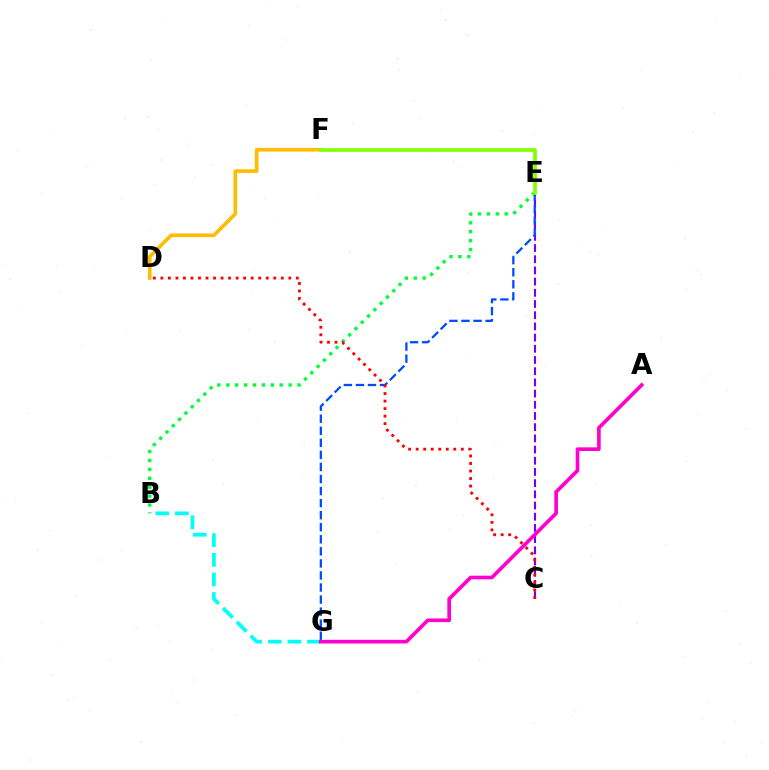{('D', 'F'): [{'color': '#ffbd00', 'line_style': 'solid', 'thickness': 2.64}], ('C', 'E'): [{'color': '#7200ff', 'line_style': 'dashed', 'thickness': 1.52}], ('B', 'E'): [{'color': '#00ff39', 'line_style': 'dotted', 'thickness': 2.42}], ('B', 'G'): [{'color': '#00fff6', 'line_style': 'dashed', 'thickness': 2.66}], ('E', 'G'): [{'color': '#004bff', 'line_style': 'dashed', 'thickness': 1.64}], ('A', 'G'): [{'color': '#ff00cf', 'line_style': 'solid', 'thickness': 2.63}], ('C', 'D'): [{'color': '#ff0000', 'line_style': 'dotted', 'thickness': 2.04}], ('E', 'F'): [{'color': '#84ff00', 'line_style': 'solid', 'thickness': 2.66}]}